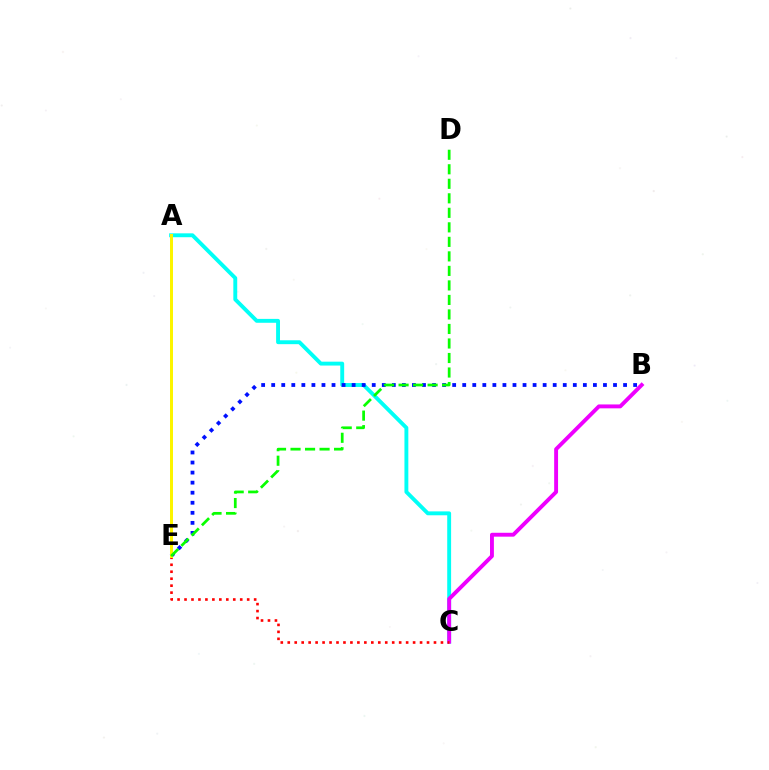{('A', 'C'): [{'color': '#00fff6', 'line_style': 'solid', 'thickness': 2.8}], ('B', 'C'): [{'color': '#ee00ff', 'line_style': 'solid', 'thickness': 2.8}], ('B', 'E'): [{'color': '#0010ff', 'line_style': 'dotted', 'thickness': 2.73}], ('C', 'E'): [{'color': '#ff0000', 'line_style': 'dotted', 'thickness': 1.89}], ('A', 'E'): [{'color': '#fcf500', 'line_style': 'solid', 'thickness': 2.16}], ('D', 'E'): [{'color': '#08ff00', 'line_style': 'dashed', 'thickness': 1.97}]}